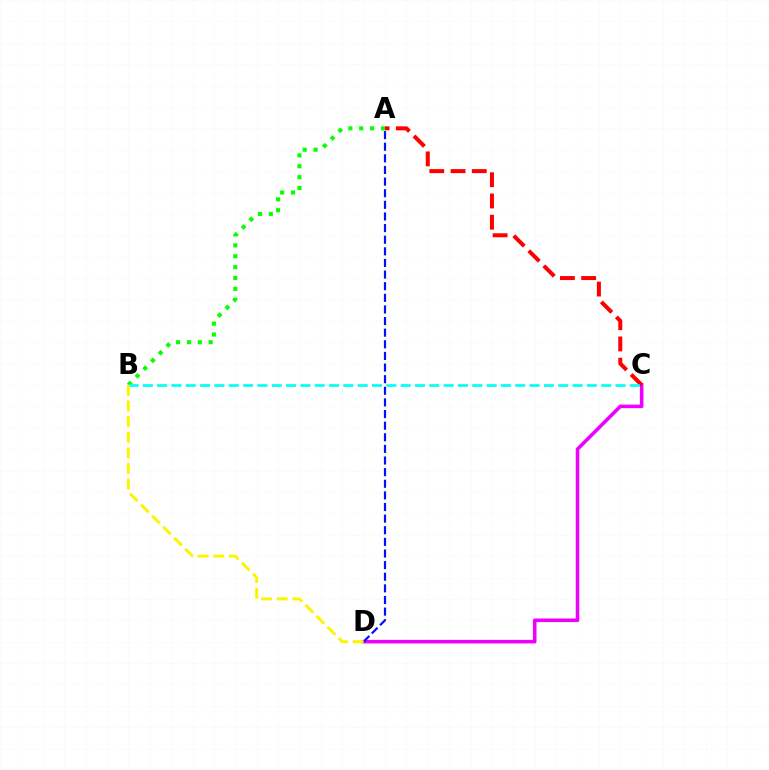{('C', 'D'): [{'color': '#ee00ff', 'line_style': 'solid', 'thickness': 2.57}], ('A', 'C'): [{'color': '#ff0000', 'line_style': 'dashed', 'thickness': 2.89}], ('A', 'B'): [{'color': '#08ff00', 'line_style': 'dotted', 'thickness': 2.96}], ('B', 'C'): [{'color': '#00fff6', 'line_style': 'dashed', 'thickness': 1.95}], ('A', 'D'): [{'color': '#0010ff', 'line_style': 'dashed', 'thickness': 1.58}], ('B', 'D'): [{'color': '#fcf500', 'line_style': 'dashed', 'thickness': 2.12}]}